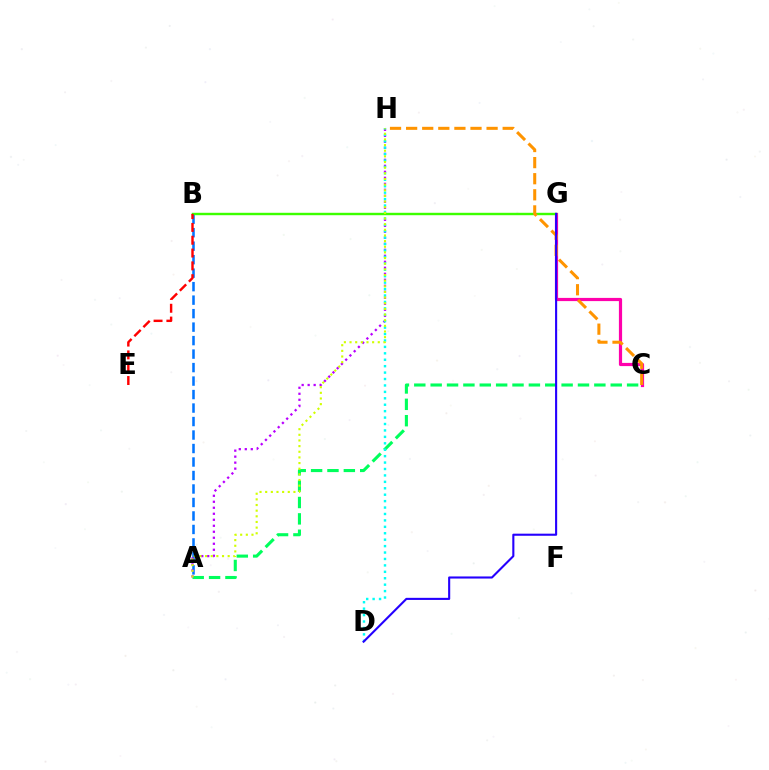{('A', 'B'): [{'color': '#0074ff', 'line_style': 'dashed', 'thickness': 1.83}], ('A', 'C'): [{'color': '#00ff5c', 'line_style': 'dashed', 'thickness': 2.22}], ('A', 'H'): [{'color': '#b900ff', 'line_style': 'dotted', 'thickness': 1.63}, {'color': '#d1ff00', 'line_style': 'dotted', 'thickness': 1.53}], ('D', 'H'): [{'color': '#00fff6', 'line_style': 'dotted', 'thickness': 1.75}], ('C', 'G'): [{'color': '#ff00ac', 'line_style': 'solid', 'thickness': 2.3}], ('B', 'G'): [{'color': '#3dff00', 'line_style': 'solid', 'thickness': 1.74}], ('C', 'H'): [{'color': '#ff9400', 'line_style': 'dashed', 'thickness': 2.19}], ('D', 'G'): [{'color': '#2500ff', 'line_style': 'solid', 'thickness': 1.51}], ('B', 'E'): [{'color': '#ff0000', 'line_style': 'dashed', 'thickness': 1.74}]}